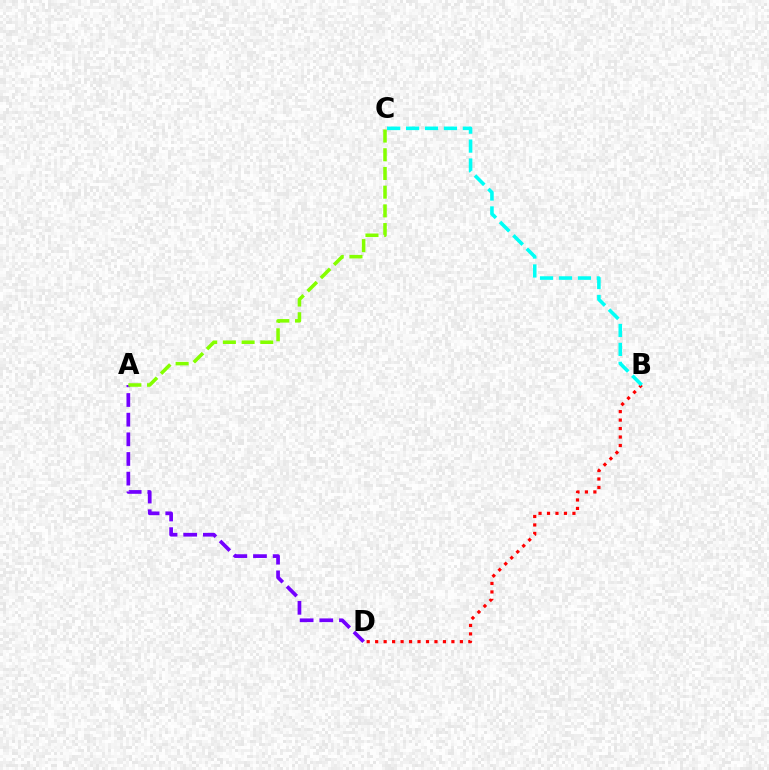{('B', 'D'): [{'color': '#ff0000', 'line_style': 'dotted', 'thickness': 2.3}], ('A', 'D'): [{'color': '#7200ff', 'line_style': 'dashed', 'thickness': 2.67}], ('B', 'C'): [{'color': '#00fff6', 'line_style': 'dashed', 'thickness': 2.57}], ('A', 'C'): [{'color': '#84ff00', 'line_style': 'dashed', 'thickness': 2.54}]}